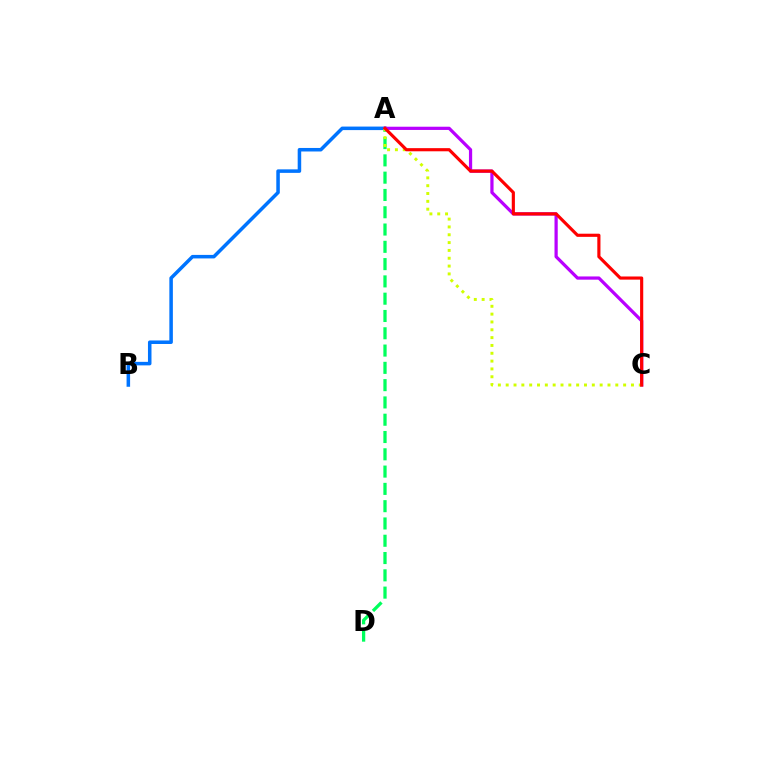{('A', 'B'): [{'color': '#0074ff', 'line_style': 'solid', 'thickness': 2.54}], ('A', 'C'): [{'color': '#b900ff', 'line_style': 'solid', 'thickness': 2.32}, {'color': '#d1ff00', 'line_style': 'dotted', 'thickness': 2.13}, {'color': '#ff0000', 'line_style': 'solid', 'thickness': 2.26}], ('A', 'D'): [{'color': '#00ff5c', 'line_style': 'dashed', 'thickness': 2.35}]}